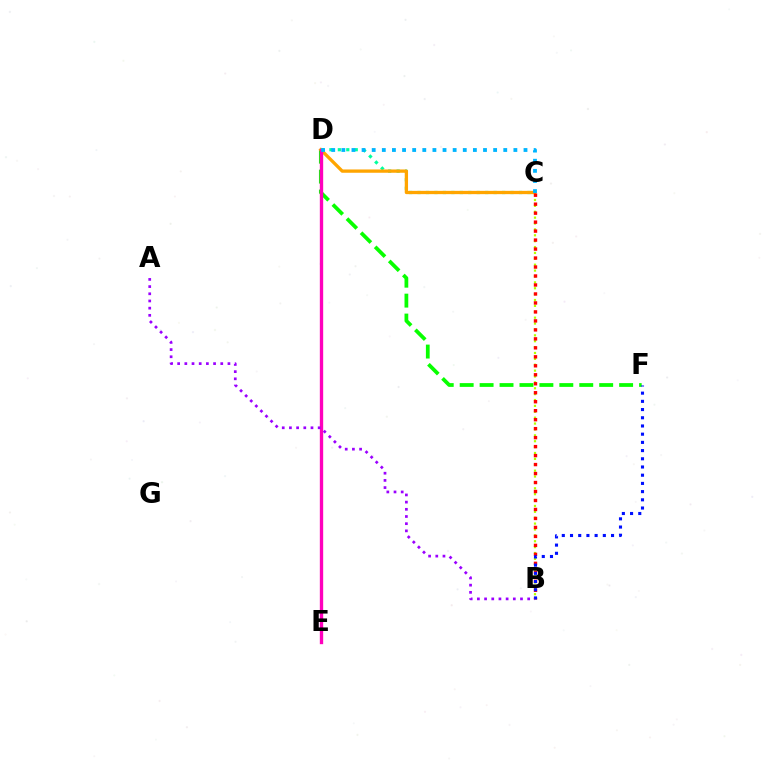{('C', 'D'): [{'color': '#00ff9d', 'line_style': 'dotted', 'thickness': 2.3}, {'color': '#ffa500', 'line_style': 'solid', 'thickness': 2.37}, {'color': '#00b5ff', 'line_style': 'dotted', 'thickness': 2.75}], ('B', 'C'): [{'color': '#b3ff00', 'line_style': 'dotted', 'thickness': 1.6}, {'color': '#ff0000', 'line_style': 'dotted', 'thickness': 2.44}], ('D', 'F'): [{'color': '#08ff00', 'line_style': 'dashed', 'thickness': 2.71}], ('B', 'F'): [{'color': '#0010ff', 'line_style': 'dotted', 'thickness': 2.23}], ('D', 'E'): [{'color': '#ff00bd', 'line_style': 'solid', 'thickness': 2.41}], ('A', 'B'): [{'color': '#9b00ff', 'line_style': 'dotted', 'thickness': 1.95}]}